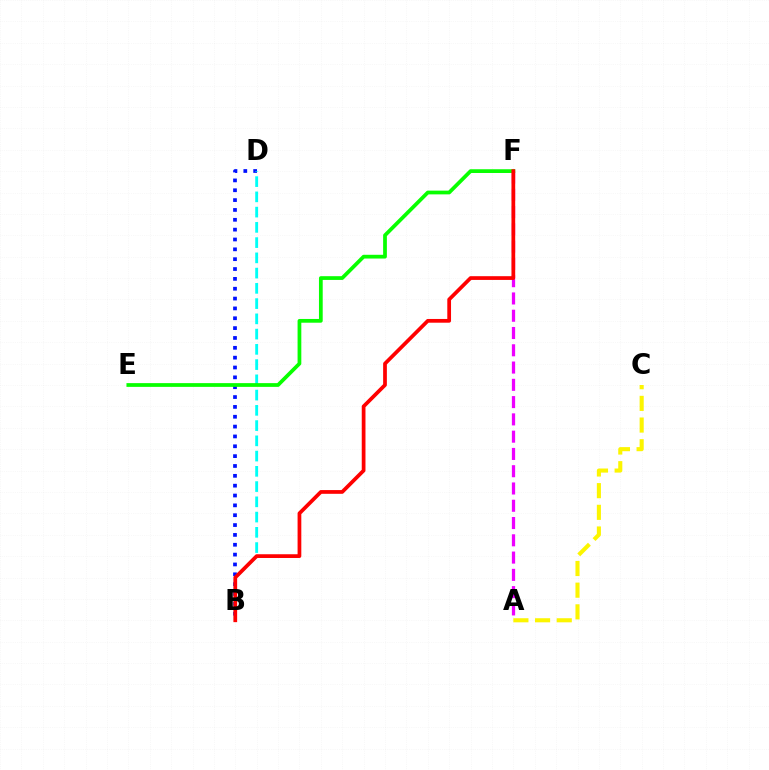{('B', 'D'): [{'color': '#0010ff', 'line_style': 'dotted', 'thickness': 2.68}, {'color': '#00fff6', 'line_style': 'dashed', 'thickness': 2.07}], ('A', 'F'): [{'color': '#ee00ff', 'line_style': 'dashed', 'thickness': 2.35}], ('E', 'F'): [{'color': '#08ff00', 'line_style': 'solid', 'thickness': 2.7}], ('B', 'F'): [{'color': '#ff0000', 'line_style': 'solid', 'thickness': 2.69}], ('A', 'C'): [{'color': '#fcf500', 'line_style': 'dashed', 'thickness': 2.94}]}